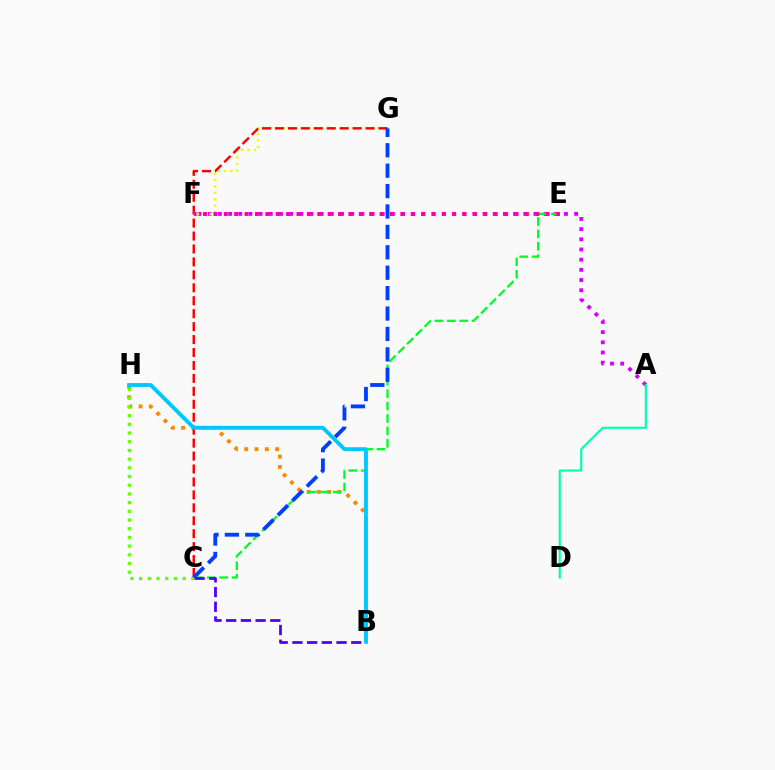{('B', 'H'): [{'color': '#ff8800', 'line_style': 'dotted', 'thickness': 2.79}, {'color': '#00c7ff', 'line_style': 'solid', 'thickness': 2.78}], ('A', 'F'): [{'color': '#d600ff', 'line_style': 'dotted', 'thickness': 2.77}], ('C', 'E'): [{'color': '#00ff27', 'line_style': 'dashed', 'thickness': 1.68}], ('B', 'C'): [{'color': '#4f00ff', 'line_style': 'dashed', 'thickness': 2.0}], ('F', 'G'): [{'color': '#eeff00', 'line_style': 'dotted', 'thickness': 1.73}], ('C', 'G'): [{'color': '#ff0000', 'line_style': 'dashed', 'thickness': 1.76}, {'color': '#003fff', 'line_style': 'dashed', 'thickness': 2.77}], ('E', 'F'): [{'color': '#ff00a0', 'line_style': 'dotted', 'thickness': 2.82}], ('A', 'D'): [{'color': '#00ffaf', 'line_style': 'solid', 'thickness': 1.55}], ('C', 'H'): [{'color': '#66ff00', 'line_style': 'dotted', 'thickness': 2.36}]}